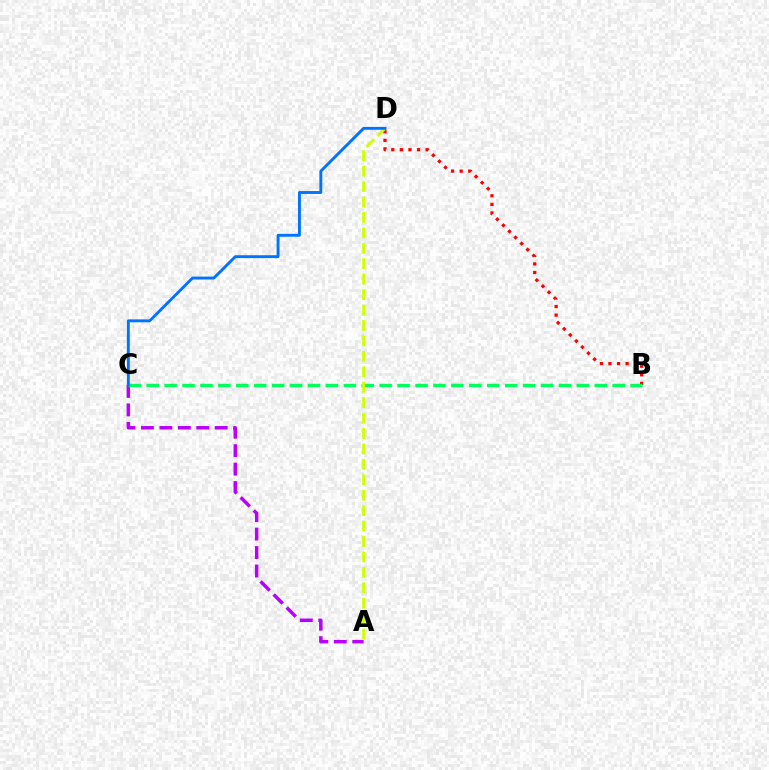{('B', 'D'): [{'color': '#ff0000', 'line_style': 'dotted', 'thickness': 2.33}], ('A', 'C'): [{'color': '#b900ff', 'line_style': 'dashed', 'thickness': 2.51}], ('B', 'C'): [{'color': '#00ff5c', 'line_style': 'dashed', 'thickness': 2.43}], ('A', 'D'): [{'color': '#d1ff00', 'line_style': 'dashed', 'thickness': 2.1}], ('C', 'D'): [{'color': '#0074ff', 'line_style': 'solid', 'thickness': 2.08}]}